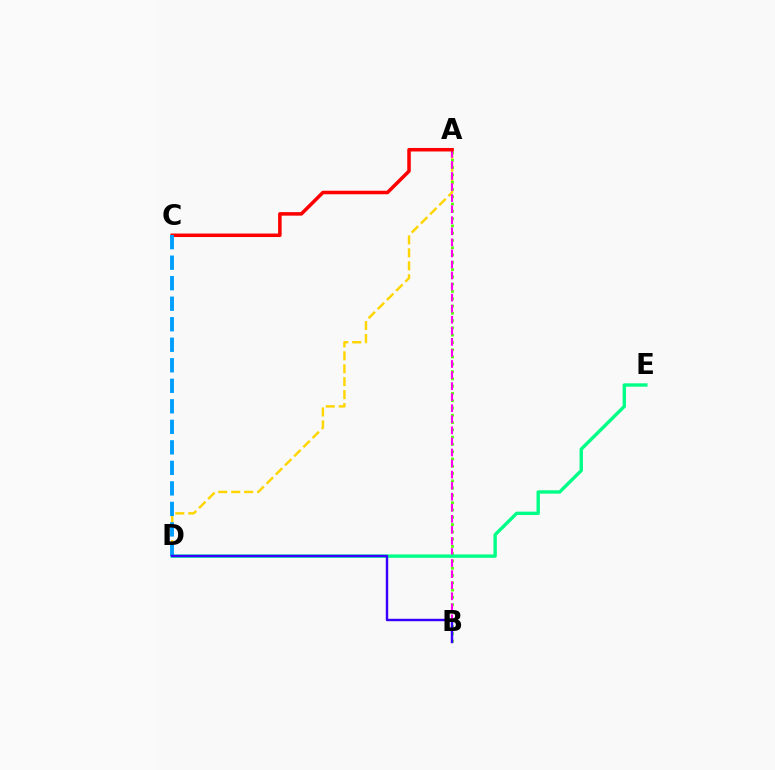{('A', 'D'): [{'color': '#ffd500', 'line_style': 'dashed', 'thickness': 1.76}], ('A', 'B'): [{'color': '#4fff00', 'line_style': 'dotted', 'thickness': 1.98}, {'color': '#ff00ed', 'line_style': 'dashed', 'thickness': 1.5}], ('A', 'C'): [{'color': '#ff0000', 'line_style': 'solid', 'thickness': 2.53}], ('D', 'E'): [{'color': '#00ff86', 'line_style': 'solid', 'thickness': 2.44}], ('C', 'D'): [{'color': '#009eff', 'line_style': 'dashed', 'thickness': 2.79}], ('B', 'D'): [{'color': '#3700ff', 'line_style': 'solid', 'thickness': 1.75}]}